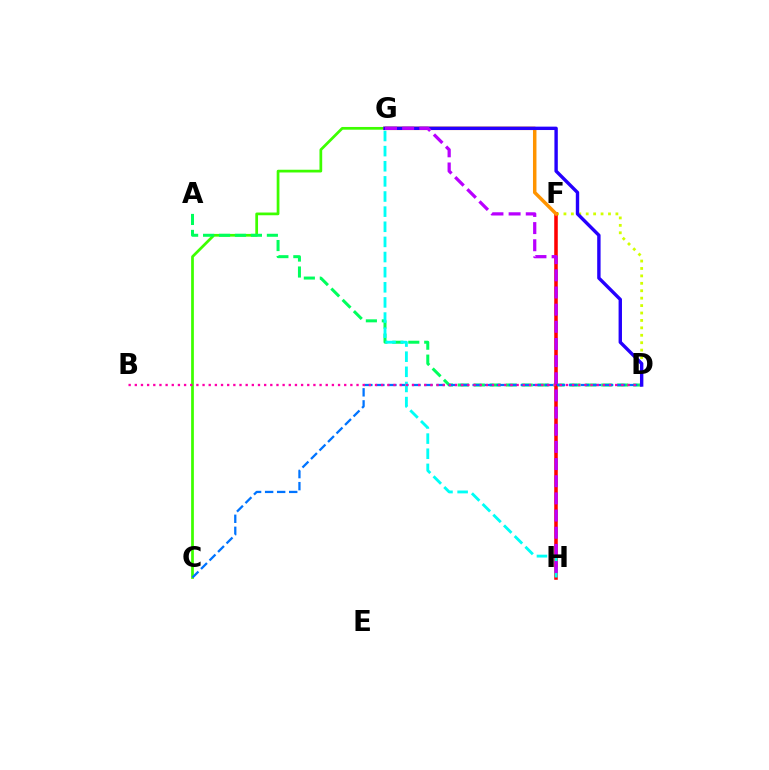{('C', 'G'): [{'color': '#3dff00', 'line_style': 'solid', 'thickness': 1.97}], ('D', 'F'): [{'color': '#d1ff00', 'line_style': 'dotted', 'thickness': 2.02}], ('A', 'D'): [{'color': '#00ff5c', 'line_style': 'dashed', 'thickness': 2.17}], ('F', 'H'): [{'color': '#ff0000', 'line_style': 'solid', 'thickness': 2.56}], ('C', 'D'): [{'color': '#0074ff', 'line_style': 'dashed', 'thickness': 1.64}], ('G', 'H'): [{'color': '#00fff6', 'line_style': 'dashed', 'thickness': 2.06}, {'color': '#b900ff', 'line_style': 'dashed', 'thickness': 2.33}], ('B', 'D'): [{'color': '#ff00ac', 'line_style': 'dotted', 'thickness': 1.67}], ('F', 'G'): [{'color': '#ff9400', 'line_style': 'solid', 'thickness': 2.51}], ('D', 'G'): [{'color': '#2500ff', 'line_style': 'solid', 'thickness': 2.44}]}